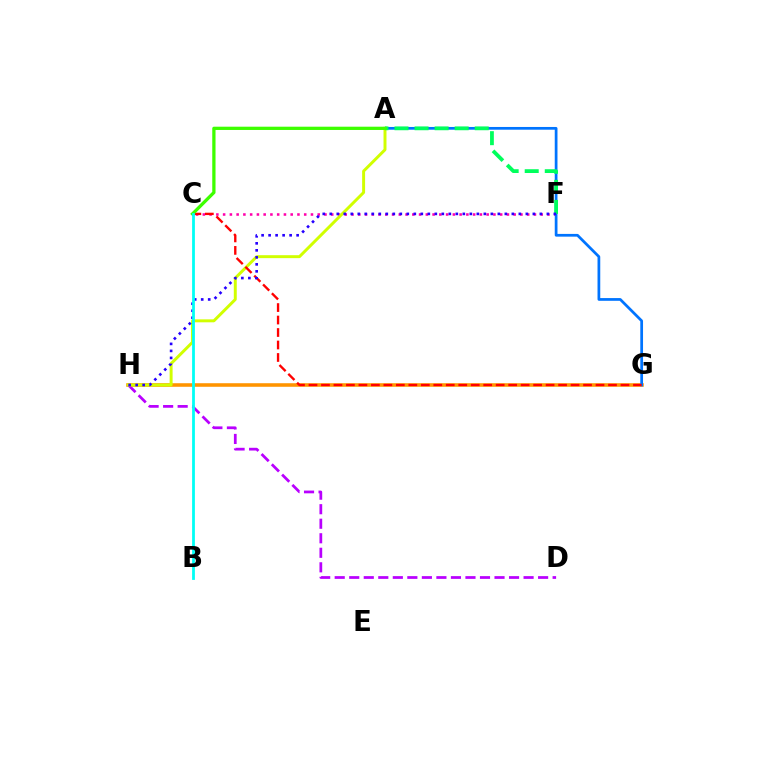{('C', 'F'): [{'color': '#ff00ac', 'line_style': 'dotted', 'thickness': 1.84}], ('G', 'H'): [{'color': '#ff9400', 'line_style': 'solid', 'thickness': 2.56}], ('D', 'H'): [{'color': '#b900ff', 'line_style': 'dashed', 'thickness': 1.97}], ('A', 'G'): [{'color': '#0074ff', 'line_style': 'solid', 'thickness': 1.97}], ('A', 'H'): [{'color': '#d1ff00', 'line_style': 'solid', 'thickness': 2.13}], ('C', 'G'): [{'color': '#ff0000', 'line_style': 'dashed', 'thickness': 1.7}], ('A', 'F'): [{'color': '#00ff5c', 'line_style': 'dashed', 'thickness': 2.72}], ('A', 'C'): [{'color': '#3dff00', 'line_style': 'solid', 'thickness': 2.36}], ('F', 'H'): [{'color': '#2500ff', 'line_style': 'dotted', 'thickness': 1.9}], ('B', 'C'): [{'color': '#00fff6', 'line_style': 'solid', 'thickness': 2.0}]}